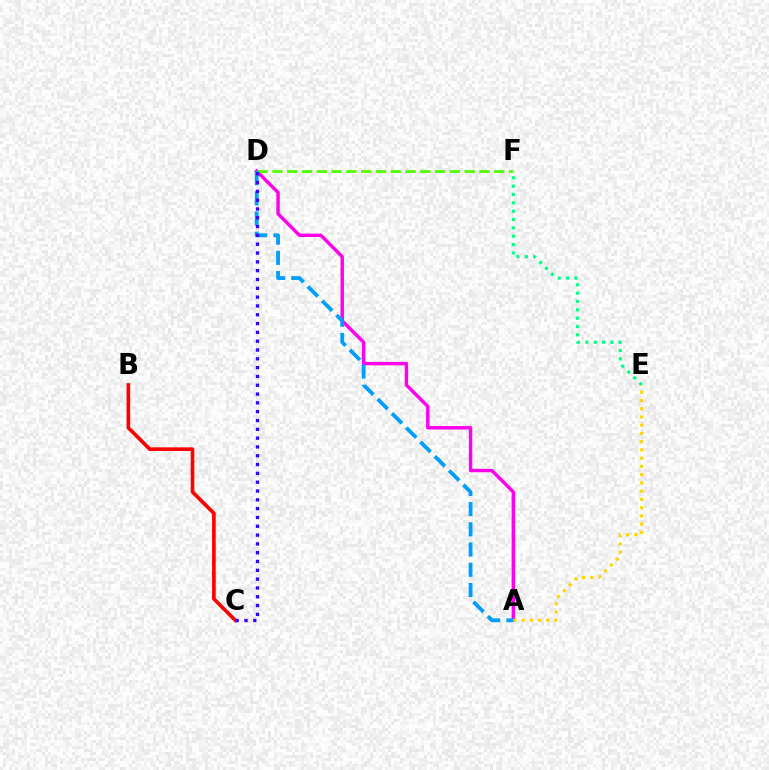{('E', 'F'): [{'color': '#00ff86', 'line_style': 'dotted', 'thickness': 2.27}], ('B', 'C'): [{'color': '#ff0000', 'line_style': 'solid', 'thickness': 2.62}], ('A', 'D'): [{'color': '#ff00ed', 'line_style': 'solid', 'thickness': 2.46}, {'color': '#009eff', 'line_style': 'dashed', 'thickness': 2.75}], ('D', 'F'): [{'color': '#4fff00', 'line_style': 'dashed', 'thickness': 2.01}], ('C', 'D'): [{'color': '#3700ff', 'line_style': 'dotted', 'thickness': 2.39}], ('A', 'E'): [{'color': '#ffd500', 'line_style': 'dotted', 'thickness': 2.24}]}